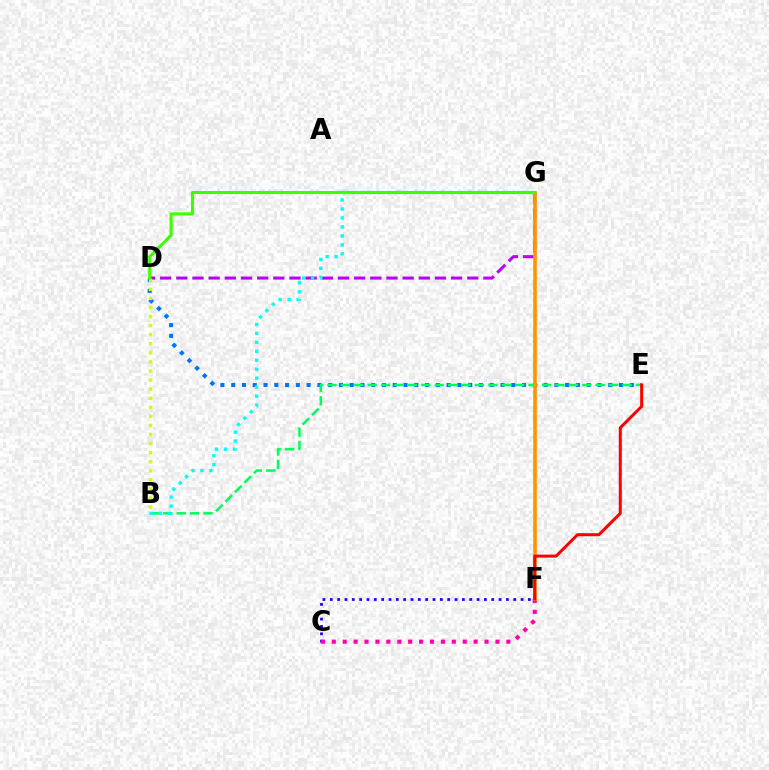{('D', 'G'): [{'color': '#b900ff', 'line_style': 'dashed', 'thickness': 2.2}, {'color': '#3dff00', 'line_style': 'solid', 'thickness': 2.22}], ('C', 'F'): [{'color': '#2500ff', 'line_style': 'dotted', 'thickness': 1.99}, {'color': '#ff00ac', 'line_style': 'dotted', 'thickness': 2.96}], ('D', 'E'): [{'color': '#0074ff', 'line_style': 'dotted', 'thickness': 2.93}], ('B', 'D'): [{'color': '#d1ff00', 'line_style': 'dotted', 'thickness': 2.47}], ('B', 'E'): [{'color': '#00ff5c', 'line_style': 'dashed', 'thickness': 1.82}], ('B', 'G'): [{'color': '#00fff6', 'line_style': 'dotted', 'thickness': 2.44}], ('F', 'G'): [{'color': '#ff9400', 'line_style': 'solid', 'thickness': 2.59}], ('E', 'F'): [{'color': '#ff0000', 'line_style': 'solid', 'thickness': 2.17}]}